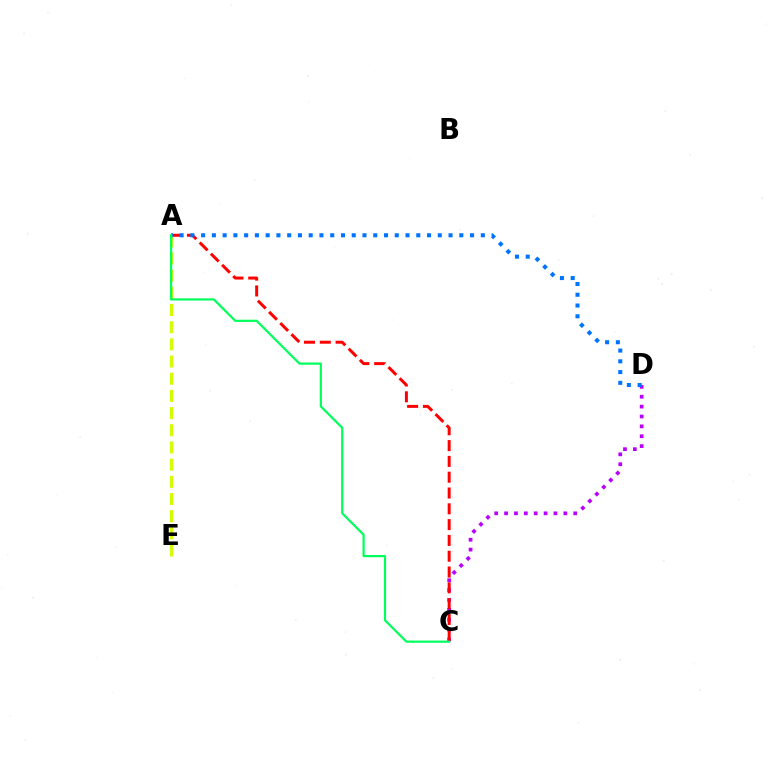{('C', 'D'): [{'color': '#b900ff', 'line_style': 'dotted', 'thickness': 2.68}], ('A', 'E'): [{'color': '#d1ff00', 'line_style': 'dashed', 'thickness': 2.33}], ('A', 'C'): [{'color': '#ff0000', 'line_style': 'dashed', 'thickness': 2.15}, {'color': '#00ff5c', 'line_style': 'solid', 'thickness': 1.59}], ('A', 'D'): [{'color': '#0074ff', 'line_style': 'dotted', 'thickness': 2.92}]}